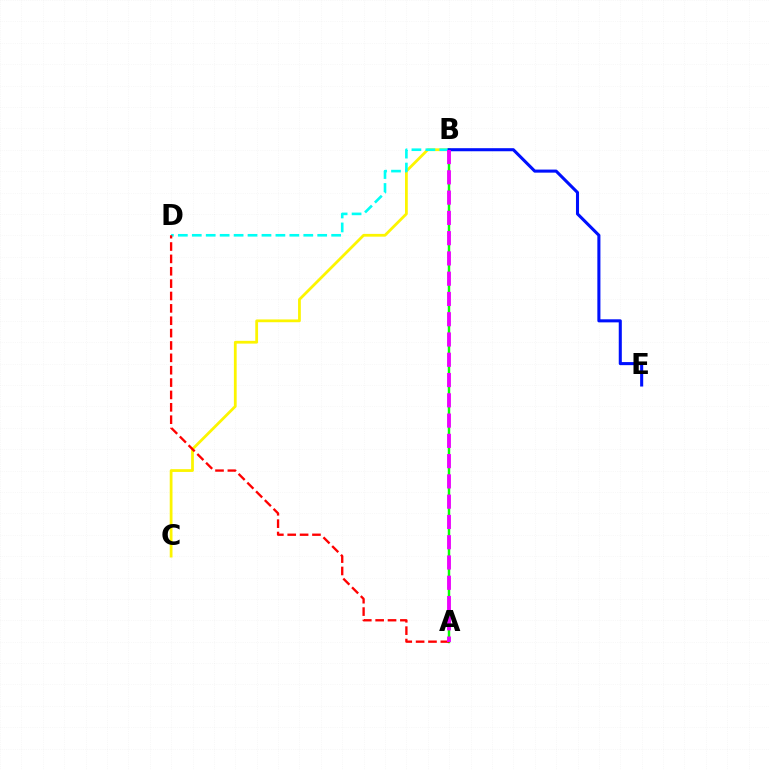{('B', 'C'): [{'color': '#fcf500', 'line_style': 'solid', 'thickness': 2.0}], ('A', 'B'): [{'color': '#08ff00', 'line_style': 'solid', 'thickness': 1.76}, {'color': '#ee00ff', 'line_style': 'dashed', 'thickness': 2.75}], ('B', 'D'): [{'color': '#00fff6', 'line_style': 'dashed', 'thickness': 1.89}], ('B', 'E'): [{'color': '#0010ff', 'line_style': 'solid', 'thickness': 2.21}], ('A', 'D'): [{'color': '#ff0000', 'line_style': 'dashed', 'thickness': 1.68}]}